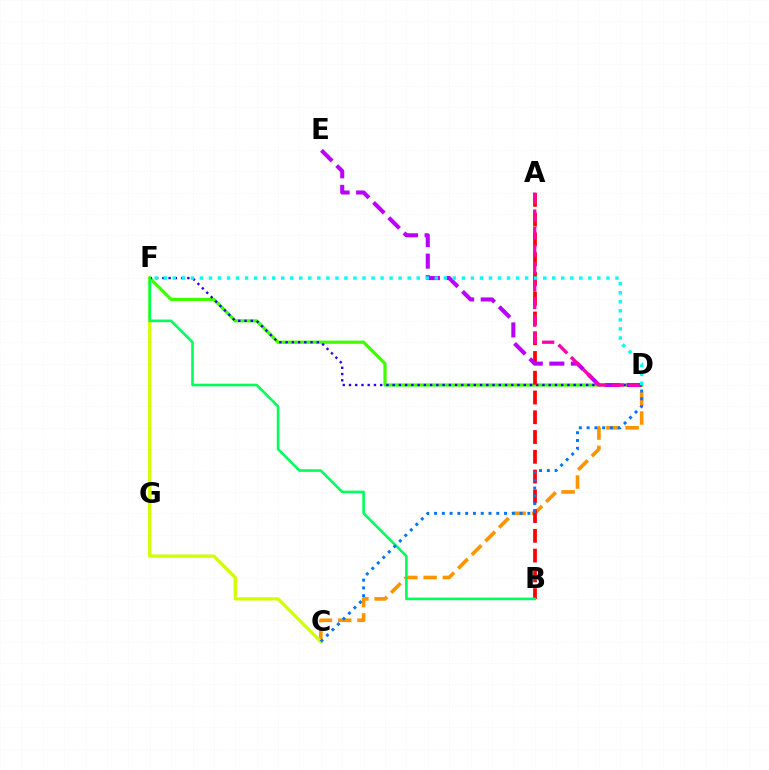{('D', 'F'): [{'color': '#3dff00', 'line_style': 'solid', 'thickness': 2.32}, {'color': '#2500ff', 'line_style': 'dotted', 'thickness': 1.7}, {'color': '#00fff6', 'line_style': 'dotted', 'thickness': 2.45}], ('C', 'D'): [{'color': '#ff9400', 'line_style': 'dashed', 'thickness': 2.62}, {'color': '#0074ff', 'line_style': 'dotted', 'thickness': 2.11}], ('C', 'F'): [{'color': '#d1ff00', 'line_style': 'solid', 'thickness': 2.36}], ('A', 'B'): [{'color': '#ff0000', 'line_style': 'dashed', 'thickness': 2.68}], ('B', 'F'): [{'color': '#00ff5c', 'line_style': 'solid', 'thickness': 1.88}], ('D', 'E'): [{'color': '#b900ff', 'line_style': 'dashed', 'thickness': 2.93}], ('A', 'D'): [{'color': '#ff00ac', 'line_style': 'dashed', 'thickness': 2.38}]}